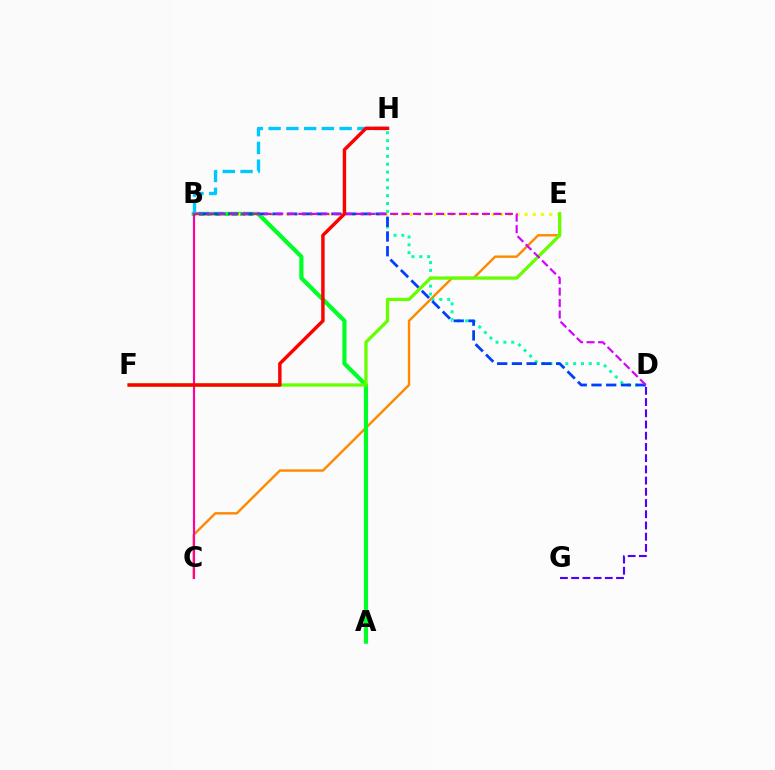{('C', 'E'): [{'color': '#ff8800', 'line_style': 'solid', 'thickness': 1.72}], ('A', 'B'): [{'color': '#00ff27', 'line_style': 'solid', 'thickness': 3.0}], ('B', 'E'): [{'color': '#eeff00', 'line_style': 'dotted', 'thickness': 2.23}], ('D', 'G'): [{'color': '#4f00ff', 'line_style': 'dashed', 'thickness': 1.52}], ('D', 'H'): [{'color': '#00ffaf', 'line_style': 'dotted', 'thickness': 2.13}], ('B', 'D'): [{'color': '#003fff', 'line_style': 'dashed', 'thickness': 2.0}, {'color': '#d600ff', 'line_style': 'dashed', 'thickness': 1.56}], ('B', 'H'): [{'color': '#00c7ff', 'line_style': 'dashed', 'thickness': 2.41}], ('E', 'F'): [{'color': '#66ff00', 'line_style': 'solid', 'thickness': 2.37}], ('B', 'C'): [{'color': '#ff00a0', 'line_style': 'solid', 'thickness': 1.56}], ('F', 'H'): [{'color': '#ff0000', 'line_style': 'solid', 'thickness': 2.48}]}